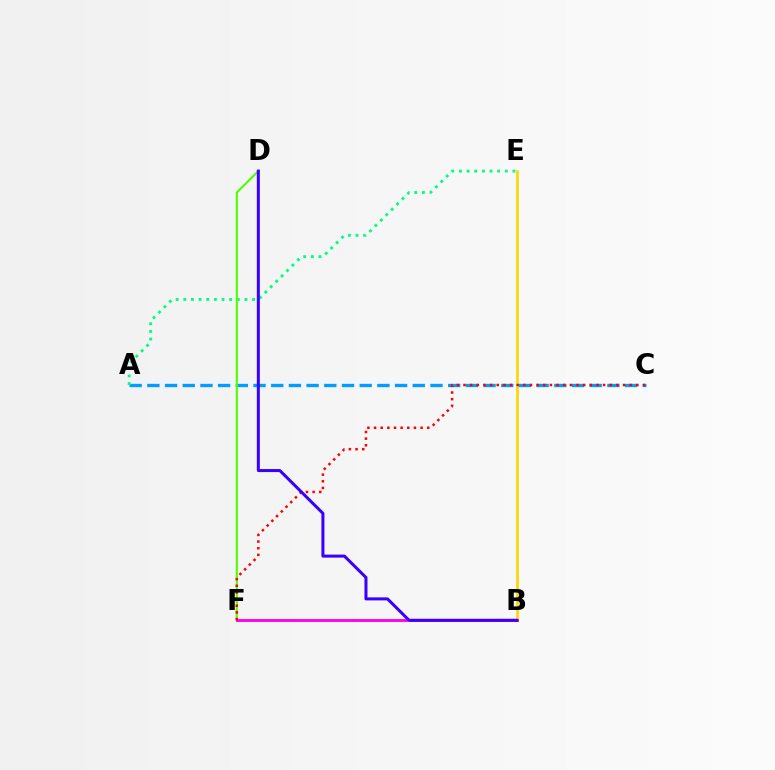{('A', 'C'): [{'color': '#009eff', 'line_style': 'dashed', 'thickness': 2.4}], ('A', 'E'): [{'color': '#00ff86', 'line_style': 'dotted', 'thickness': 2.08}], ('D', 'F'): [{'color': '#4fff00', 'line_style': 'solid', 'thickness': 1.52}], ('B', 'E'): [{'color': '#ffd500', 'line_style': 'solid', 'thickness': 1.88}], ('B', 'F'): [{'color': '#ff00ed', 'line_style': 'solid', 'thickness': 2.07}], ('C', 'F'): [{'color': '#ff0000', 'line_style': 'dotted', 'thickness': 1.81}], ('B', 'D'): [{'color': '#3700ff', 'line_style': 'solid', 'thickness': 2.17}]}